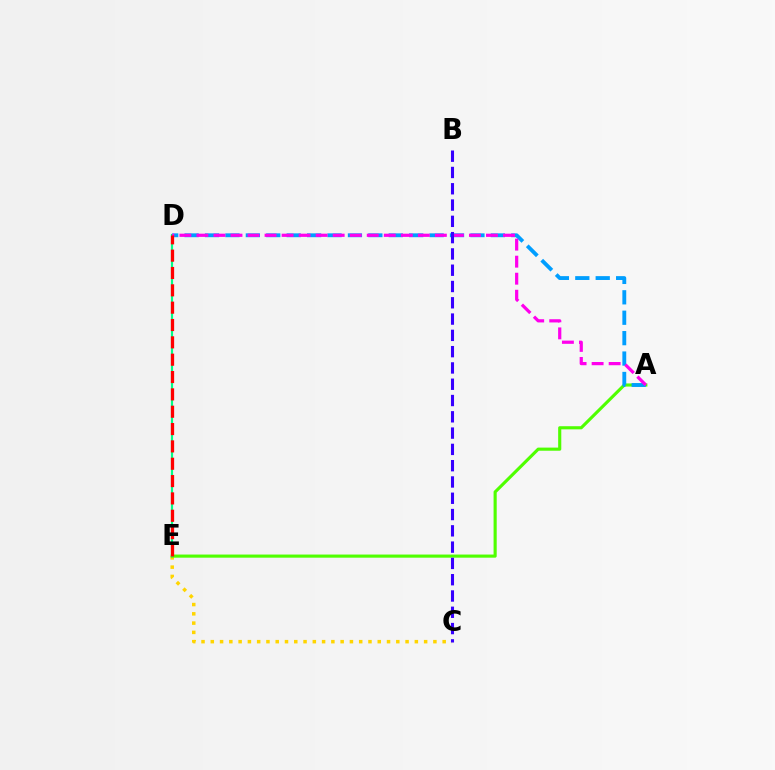{('C', 'E'): [{'color': '#ffd500', 'line_style': 'dotted', 'thickness': 2.52}], ('A', 'E'): [{'color': '#4fff00', 'line_style': 'solid', 'thickness': 2.25}], ('D', 'E'): [{'color': '#00ff86', 'line_style': 'solid', 'thickness': 1.55}, {'color': '#ff0000', 'line_style': 'dashed', 'thickness': 2.36}], ('A', 'D'): [{'color': '#009eff', 'line_style': 'dashed', 'thickness': 2.77}, {'color': '#ff00ed', 'line_style': 'dashed', 'thickness': 2.31}], ('B', 'C'): [{'color': '#3700ff', 'line_style': 'dashed', 'thickness': 2.21}]}